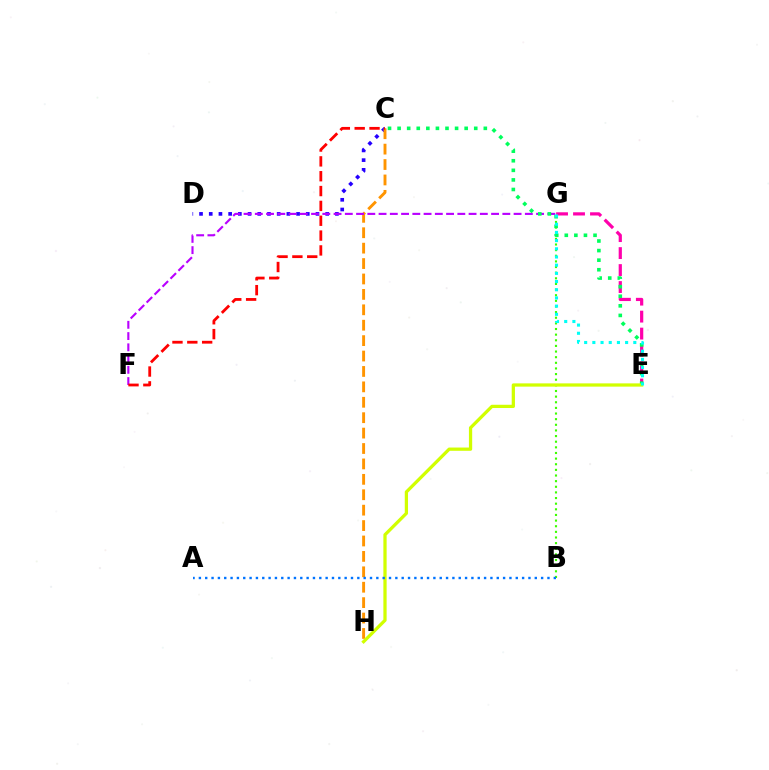{('C', 'D'): [{'color': '#2500ff', 'line_style': 'dotted', 'thickness': 2.64}], ('E', 'G'): [{'color': '#ff00ac', 'line_style': 'dashed', 'thickness': 2.31}, {'color': '#00fff6', 'line_style': 'dotted', 'thickness': 2.23}], ('B', 'G'): [{'color': '#3dff00', 'line_style': 'dotted', 'thickness': 1.53}], ('C', 'H'): [{'color': '#ff9400', 'line_style': 'dashed', 'thickness': 2.09}], ('F', 'G'): [{'color': '#b900ff', 'line_style': 'dashed', 'thickness': 1.53}], ('C', 'E'): [{'color': '#00ff5c', 'line_style': 'dotted', 'thickness': 2.6}], ('E', 'H'): [{'color': '#d1ff00', 'line_style': 'solid', 'thickness': 2.34}], ('A', 'B'): [{'color': '#0074ff', 'line_style': 'dotted', 'thickness': 1.72}], ('C', 'F'): [{'color': '#ff0000', 'line_style': 'dashed', 'thickness': 2.02}]}